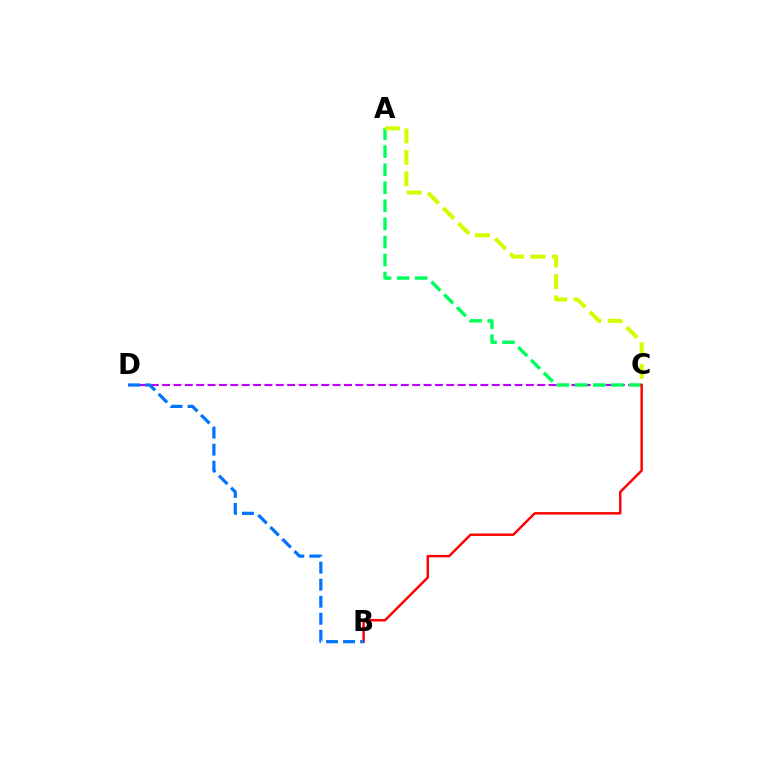{('C', 'D'): [{'color': '#b900ff', 'line_style': 'dashed', 'thickness': 1.54}], ('A', 'C'): [{'color': '#00ff5c', 'line_style': 'dashed', 'thickness': 2.45}, {'color': '#d1ff00', 'line_style': 'dashed', 'thickness': 2.92}], ('B', 'C'): [{'color': '#ff0000', 'line_style': 'solid', 'thickness': 1.76}], ('B', 'D'): [{'color': '#0074ff', 'line_style': 'dashed', 'thickness': 2.31}]}